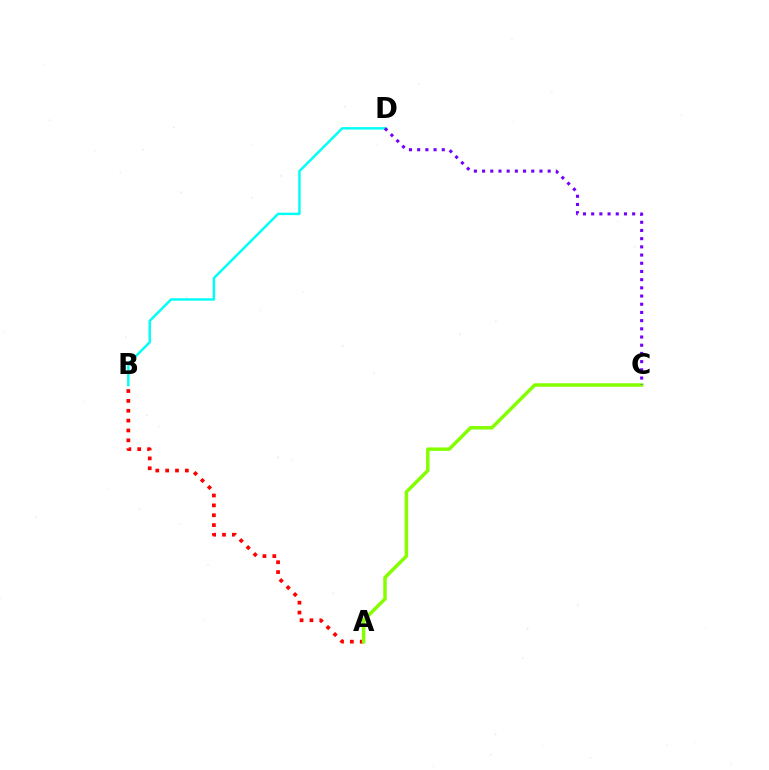{('B', 'D'): [{'color': '#00fff6', 'line_style': 'solid', 'thickness': 1.76}], ('A', 'B'): [{'color': '#ff0000', 'line_style': 'dotted', 'thickness': 2.68}], ('A', 'C'): [{'color': '#84ff00', 'line_style': 'solid', 'thickness': 2.5}], ('C', 'D'): [{'color': '#7200ff', 'line_style': 'dotted', 'thickness': 2.23}]}